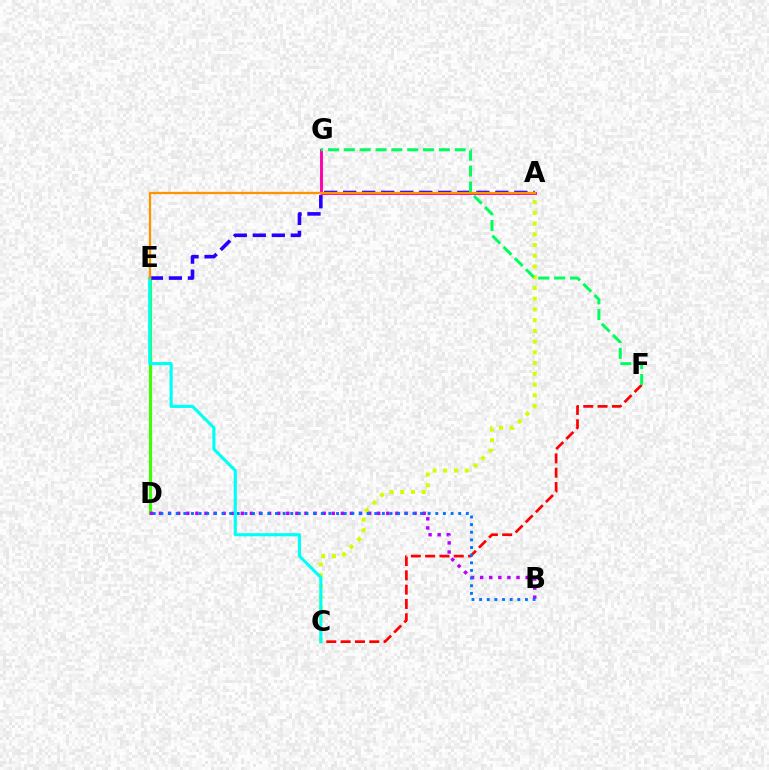{('D', 'E'): [{'color': '#3dff00', 'line_style': 'solid', 'thickness': 2.24}], ('A', 'C'): [{'color': '#d1ff00', 'line_style': 'dotted', 'thickness': 2.92}], ('C', 'F'): [{'color': '#ff0000', 'line_style': 'dashed', 'thickness': 1.95}], ('B', 'D'): [{'color': '#b900ff', 'line_style': 'dotted', 'thickness': 2.47}, {'color': '#0074ff', 'line_style': 'dotted', 'thickness': 2.07}], ('A', 'E'): [{'color': '#2500ff', 'line_style': 'dashed', 'thickness': 2.58}, {'color': '#ff9400', 'line_style': 'solid', 'thickness': 1.66}], ('A', 'G'): [{'color': '#ff00ac', 'line_style': 'solid', 'thickness': 2.11}], ('C', 'E'): [{'color': '#00fff6', 'line_style': 'solid', 'thickness': 2.25}], ('F', 'G'): [{'color': '#00ff5c', 'line_style': 'dashed', 'thickness': 2.15}]}